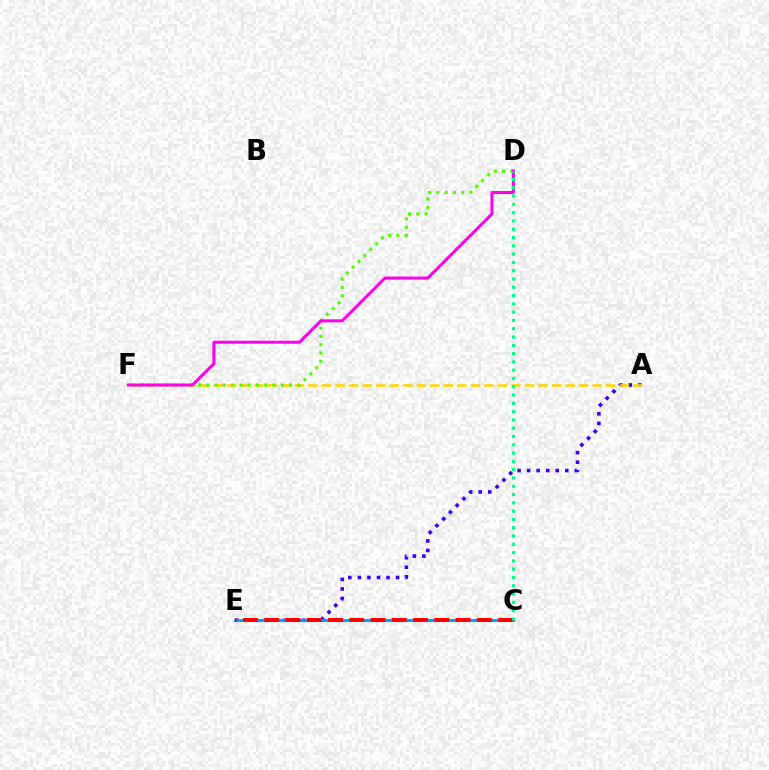{('A', 'E'): [{'color': '#3700ff', 'line_style': 'dotted', 'thickness': 2.59}], ('C', 'E'): [{'color': '#009eff', 'line_style': 'solid', 'thickness': 2.06}, {'color': '#ff0000', 'line_style': 'dashed', 'thickness': 2.89}], ('A', 'F'): [{'color': '#ffd500', 'line_style': 'dashed', 'thickness': 1.84}], ('D', 'F'): [{'color': '#4fff00', 'line_style': 'dotted', 'thickness': 2.25}, {'color': '#ff00ed', 'line_style': 'solid', 'thickness': 2.16}], ('C', 'D'): [{'color': '#00ff86', 'line_style': 'dotted', 'thickness': 2.25}]}